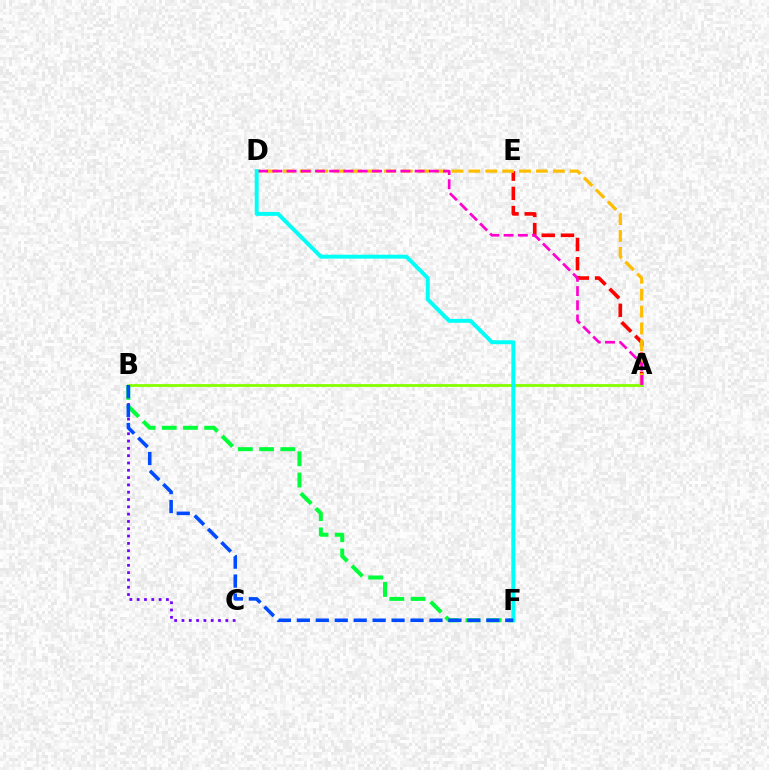{('A', 'E'): [{'color': '#ff0000', 'line_style': 'dashed', 'thickness': 2.61}], ('B', 'C'): [{'color': '#7200ff', 'line_style': 'dotted', 'thickness': 1.99}], ('A', 'D'): [{'color': '#ffbd00', 'line_style': 'dashed', 'thickness': 2.29}, {'color': '#ff00cf', 'line_style': 'dashed', 'thickness': 1.93}], ('B', 'F'): [{'color': '#00ff39', 'line_style': 'dashed', 'thickness': 2.89}, {'color': '#004bff', 'line_style': 'dashed', 'thickness': 2.57}], ('A', 'B'): [{'color': '#84ff00', 'line_style': 'solid', 'thickness': 2.02}], ('D', 'F'): [{'color': '#00fff6', 'line_style': 'solid', 'thickness': 2.83}]}